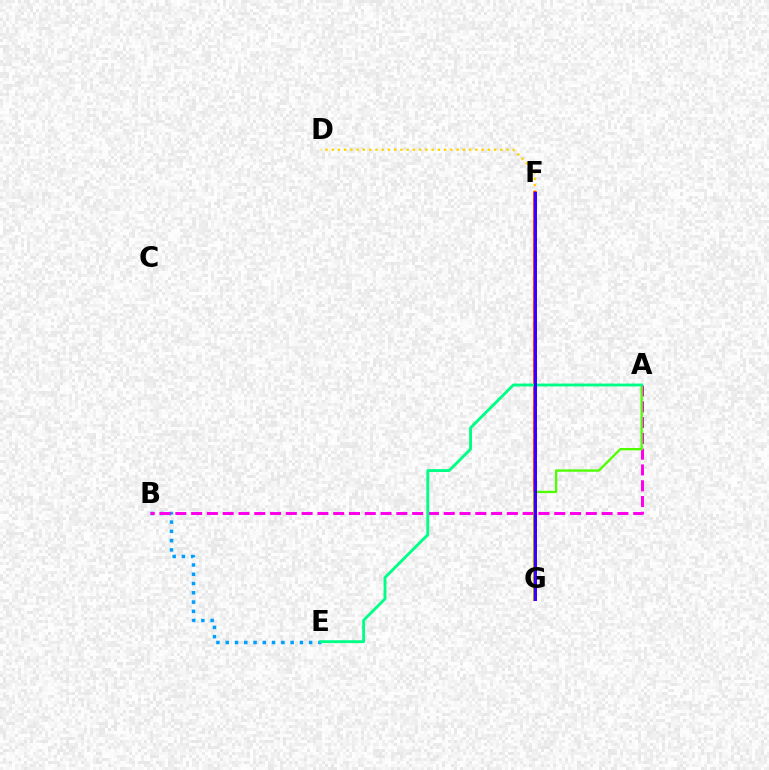{('D', 'F'): [{'color': '#ffd500', 'line_style': 'dotted', 'thickness': 1.7}], ('B', 'E'): [{'color': '#009eff', 'line_style': 'dotted', 'thickness': 2.52}], ('A', 'B'): [{'color': '#ff00ed', 'line_style': 'dashed', 'thickness': 2.14}], ('F', 'G'): [{'color': '#ff0000', 'line_style': 'solid', 'thickness': 2.53}, {'color': '#3700ff', 'line_style': 'solid', 'thickness': 2.14}], ('A', 'G'): [{'color': '#4fff00', 'line_style': 'solid', 'thickness': 1.69}], ('A', 'E'): [{'color': '#00ff86', 'line_style': 'solid', 'thickness': 2.06}]}